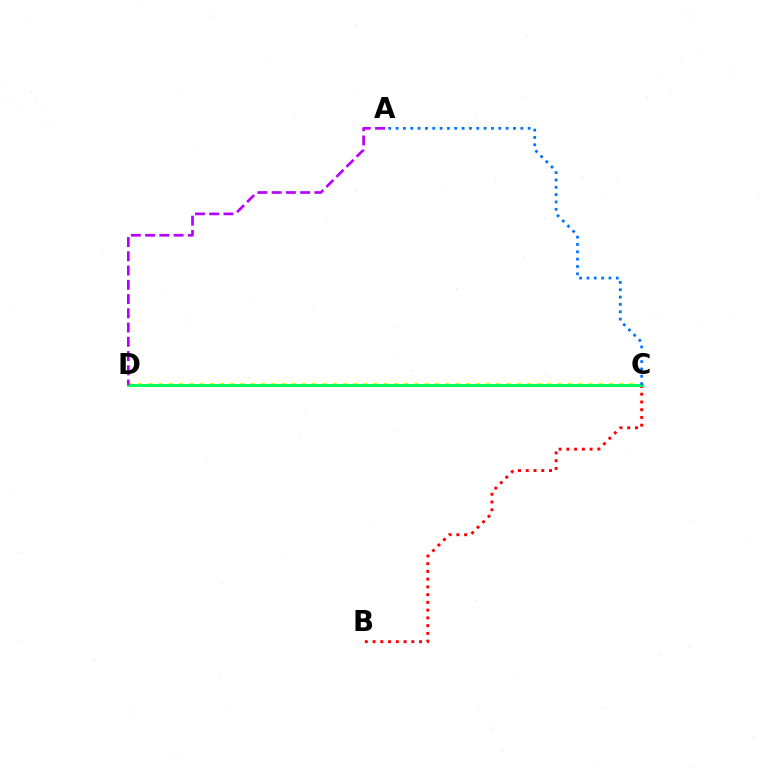{('C', 'D'): [{'color': '#d1ff00', 'line_style': 'dotted', 'thickness': 2.78}, {'color': '#00ff5c', 'line_style': 'solid', 'thickness': 2.13}], ('B', 'C'): [{'color': '#ff0000', 'line_style': 'dotted', 'thickness': 2.11}], ('A', 'C'): [{'color': '#0074ff', 'line_style': 'dotted', 'thickness': 1.99}], ('A', 'D'): [{'color': '#b900ff', 'line_style': 'dashed', 'thickness': 1.94}]}